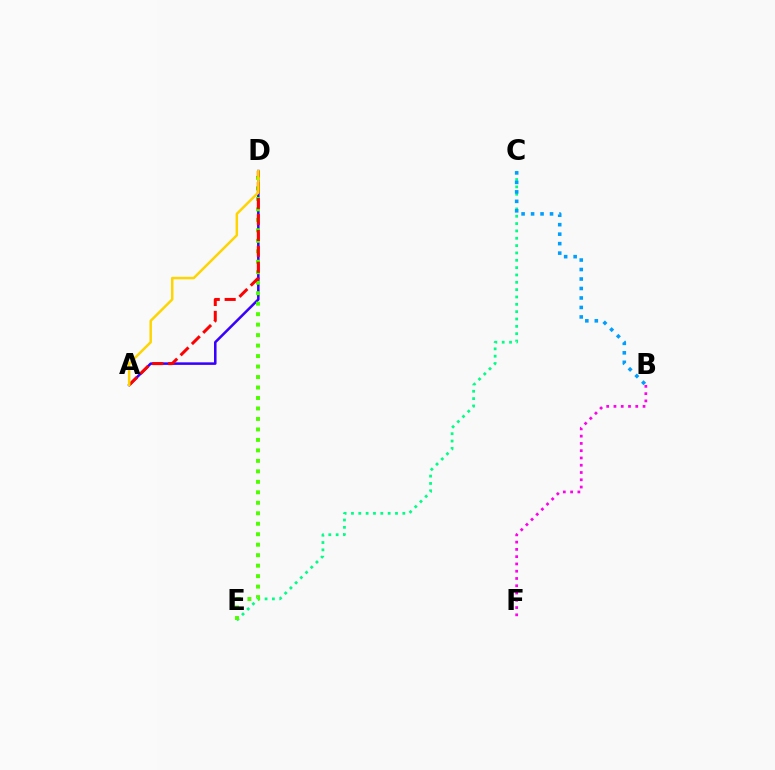{('A', 'D'): [{'color': '#3700ff', 'line_style': 'solid', 'thickness': 1.83}, {'color': '#ff0000', 'line_style': 'dashed', 'thickness': 2.16}, {'color': '#ffd500', 'line_style': 'solid', 'thickness': 1.79}], ('C', 'E'): [{'color': '#00ff86', 'line_style': 'dotted', 'thickness': 1.99}], ('B', 'C'): [{'color': '#009eff', 'line_style': 'dotted', 'thickness': 2.58}], ('B', 'F'): [{'color': '#ff00ed', 'line_style': 'dotted', 'thickness': 1.98}], ('D', 'E'): [{'color': '#4fff00', 'line_style': 'dotted', 'thickness': 2.85}]}